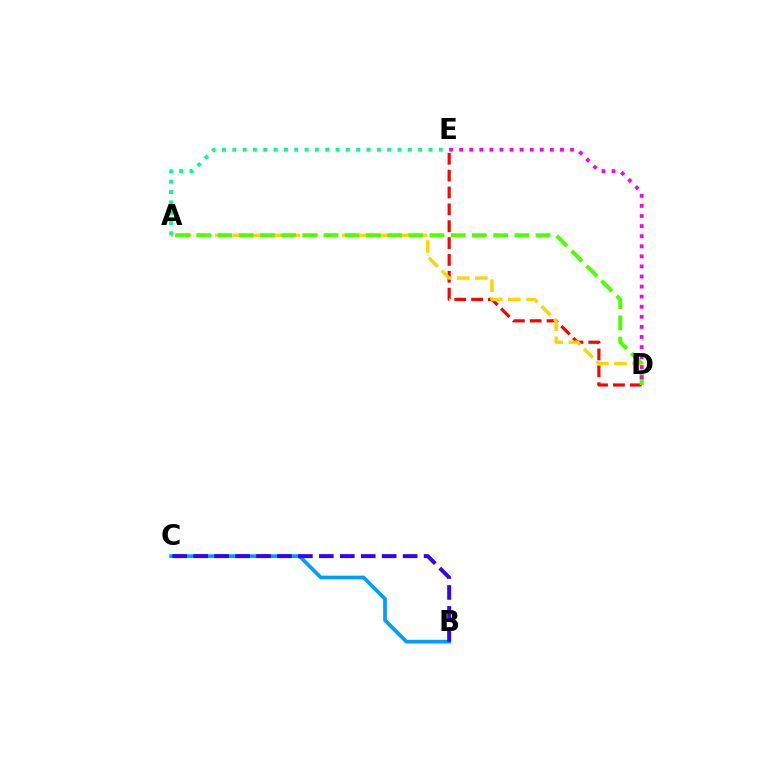{('D', 'E'): [{'color': '#ff0000', 'line_style': 'dashed', 'thickness': 2.29}, {'color': '#ff00ed', 'line_style': 'dotted', 'thickness': 2.74}], ('B', 'C'): [{'color': '#009eff', 'line_style': 'solid', 'thickness': 2.67}, {'color': '#3700ff', 'line_style': 'dashed', 'thickness': 2.85}], ('A', 'D'): [{'color': '#ffd500', 'line_style': 'dashed', 'thickness': 2.46}, {'color': '#4fff00', 'line_style': 'dashed', 'thickness': 2.88}], ('A', 'E'): [{'color': '#00ff86', 'line_style': 'dotted', 'thickness': 2.81}]}